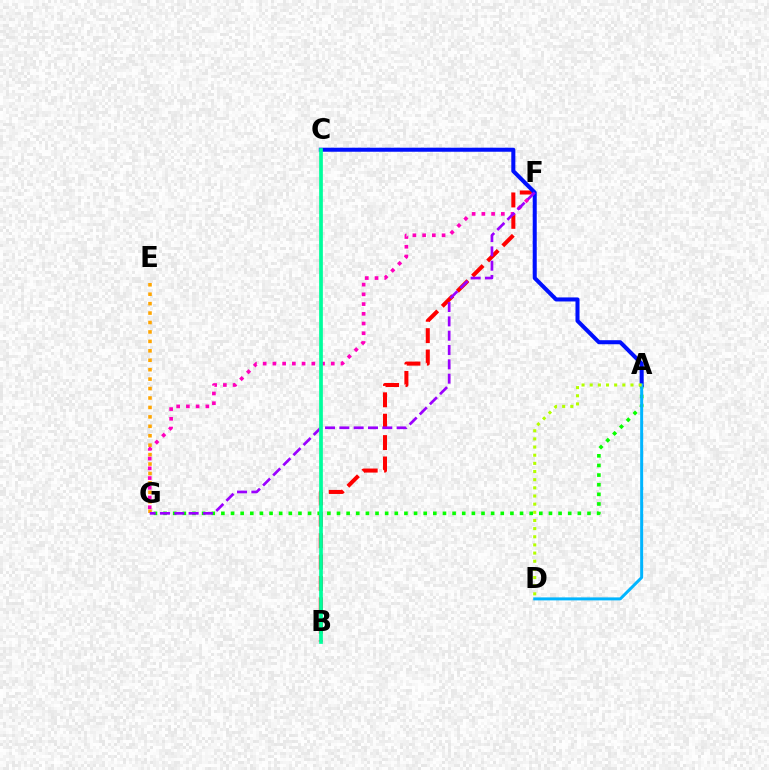{('E', 'G'): [{'color': '#ffa500', 'line_style': 'dotted', 'thickness': 2.56}], ('B', 'F'): [{'color': '#ff0000', 'line_style': 'dashed', 'thickness': 2.91}], ('A', 'G'): [{'color': '#08ff00', 'line_style': 'dotted', 'thickness': 2.62}], ('F', 'G'): [{'color': '#ff00bd', 'line_style': 'dotted', 'thickness': 2.64}, {'color': '#9b00ff', 'line_style': 'dashed', 'thickness': 1.95}], ('A', 'C'): [{'color': '#0010ff', 'line_style': 'solid', 'thickness': 2.91}], ('A', 'D'): [{'color': '#00b5ff', 'line_style': 'solid', 'thickness': 2.15}, {'color': '#b3ff00', 'line_style': 'dotted', 'thickness': 2.22}], ('B', 'C'): [{'color': '#00ff9d', 'line_style': 'solid', 'thickness': 2.68}]}